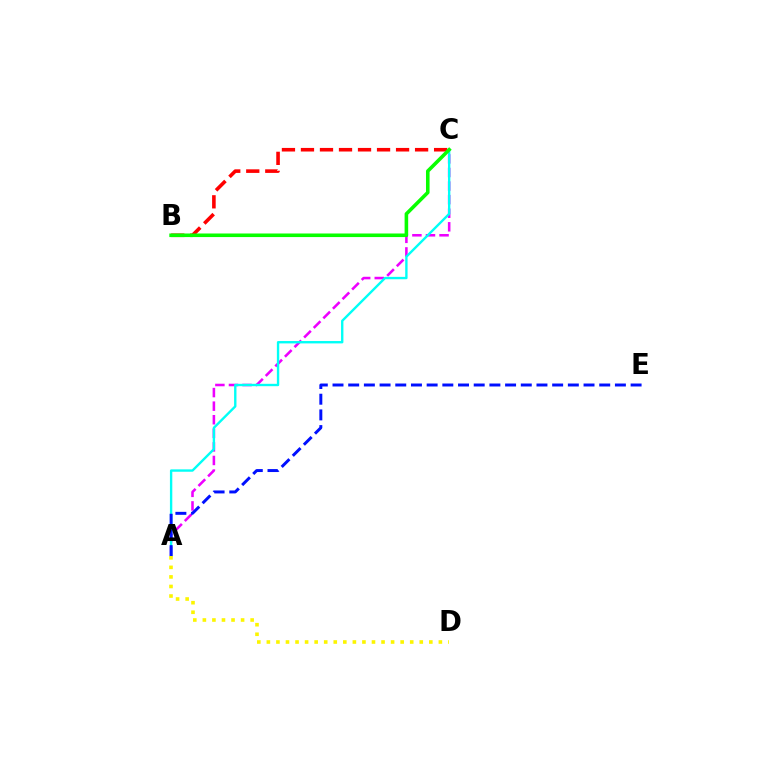{('A', 'C'): [{'color': '#ee00ff', 'line_style': 'dashed', 'thickness': 1.84}, {'color': '#00fff6', 'line_style': 'solid', 'thickness': 1.71}], ('B', 'C'): [{'color': '#ff0000', 'line_style': 'dashed', 'thickness': 2.58}, {'color': '#08ff00', 'line_style': 'solid', 'thickness': 2.58}], ('A', 'E'): [{'color': '#0010ff', 'line_style': 'dashed', 'thickness': 2.13}], ('A', 'D'): [{'color': '#fcf500', 'line_style': 'dotted', 'thickness': 2.6}]}